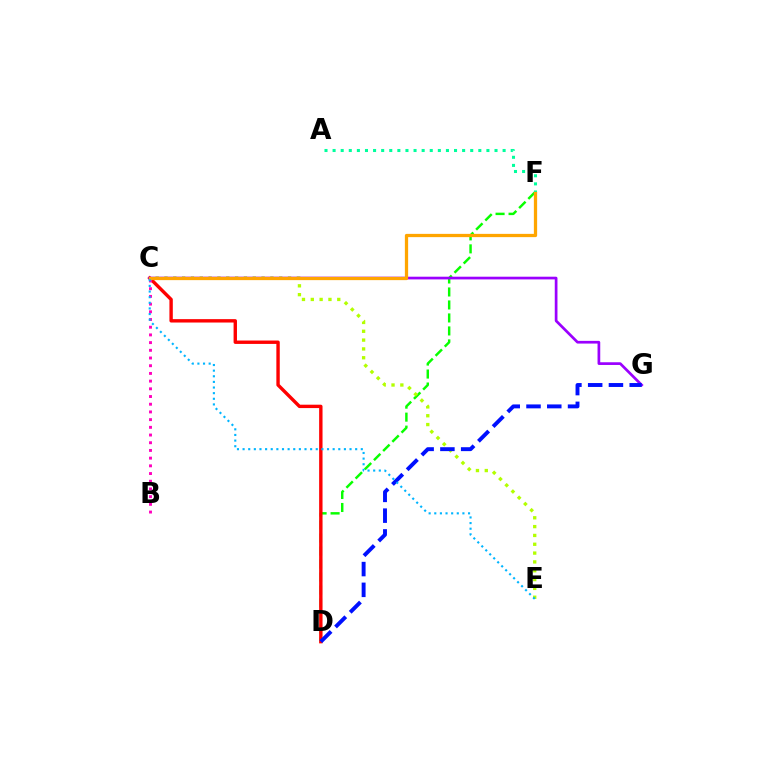{('D', 'F'): [{'color': '#08ff00', 'line_style': 'dashed', 'thickness': 1.76}], ('C', 'E'): [{'color': '#b3ff00', 'line_style': 'dotted', 'thickness': 2.4}, {'color': '#00b5ff', 'line_style': 'dotted', 'thickness': 1.53}], ('A', 'F'): [{'color': '#00ff9d', 'line_style': 'dotted', 'thickness': 2.2}], ('C', 'D'): [{'color': '#ff0000', 'line_style': 'solid', 'thickness': 2.44}], ('C', 'G'): [{'color': '#9b00ff', 'line_style': 'solid', 'thickness': 1.95}], ('B', 'C'): [{'color': '#ff00bd', 'line_style': 'dotted', 'thickness': 2.09}], ('C', 'F'): [{'color': '#ffa500', 'line_style': 'solid', 'thickness': 2.35}], ('D', 'G'): [{'color': '#0010ff', 'line_style': 'dashed', 'thickness': 2.82}]}